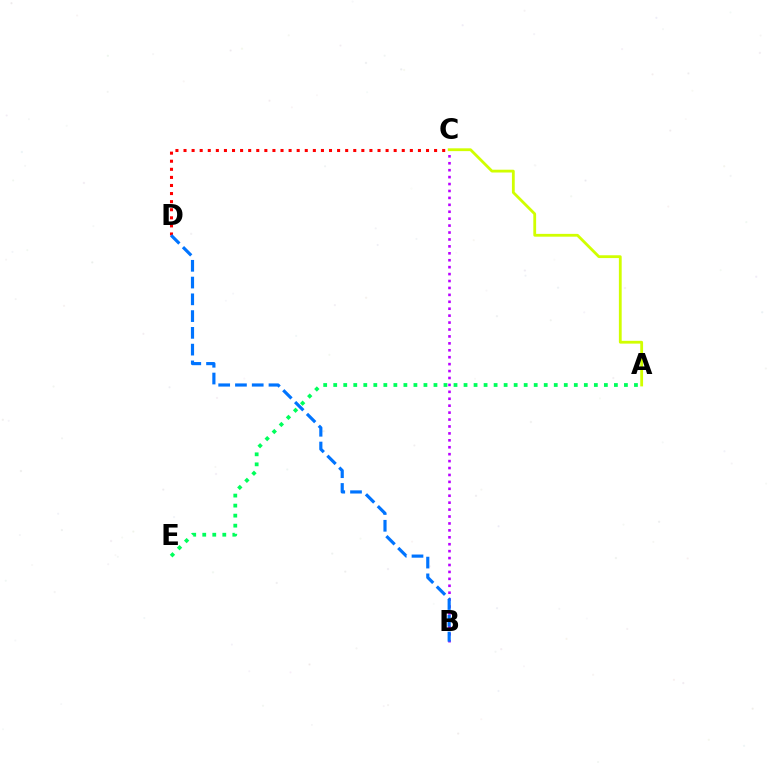{('C', 'D'): [{'color': '#ff0000', 'line_style': 'dotted', 'thickness': 2.2}], ('B', 'C'): [{'color': '#b900ff', 'line_style': 'dotted', 'thickness': 1.88}], ('A', 'C'): [{'color': '#d1ff00', 'line_style': 'solid', 'thickness': 2.02}], ('A', 'E'): [{'color': '#00ff5c', 'line_style': 'dotted', 'thickness': 2.72}], ('B', 'D'): [{'color': '#0074ff', 'line_style': 'dashed', 'thickness': 2.28}]}